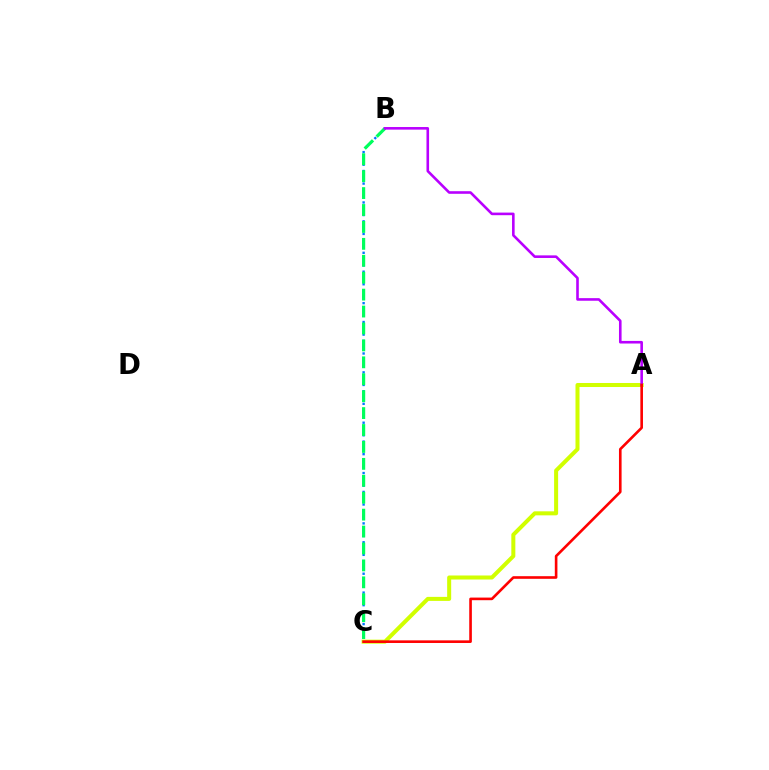{('B', 'C'): [{'color': '#0074ff', 'line_style': 'dotted', 'thickness': 1.71}, {'color': '#00ff5c', 'line_style': 'dashed', 'thickness': 2.3}], ('A', 'C'): [{'color': '#d1ff00', 'line_style': 'solid', 'thickness': 2.9}, {'color': '#ff0000', 'line_style': 'solid', 'thickness': 1.89}], ('A', 'B'): [{'color': '#b900ff', 'line_style': 'solid', 'thickness': 1.87}]}